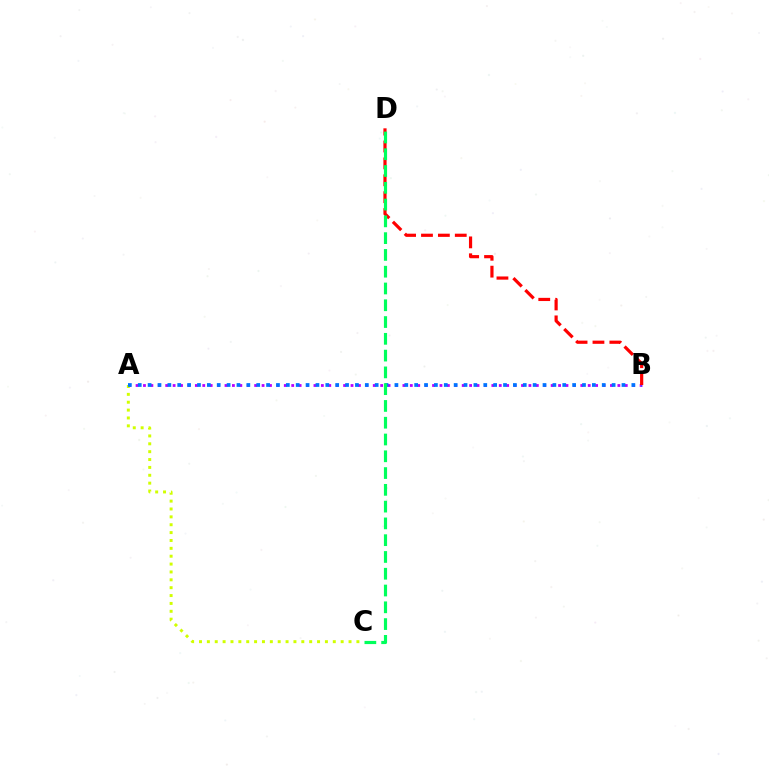{('A', 'B'): [{'color': '#b900ff', 'line_style': 'dotted', 'thickness': 2.01}, {'color': '#0074ff', 'line_style': 'dotted', 'thickness': 2.68}], ('A', 'C'): [{'color': '#d1ff00', 'line_style': 'dotted', 'thickness': 2.14}], ('B', 'D'): [{'color': '#ff0000', 'line_style': 'dashed', 'thickness': 2.29}], ('C', 'D'): [{'color': '#00ff5c', 'line_style': 'dashed', 'thickness': 2.28}]}